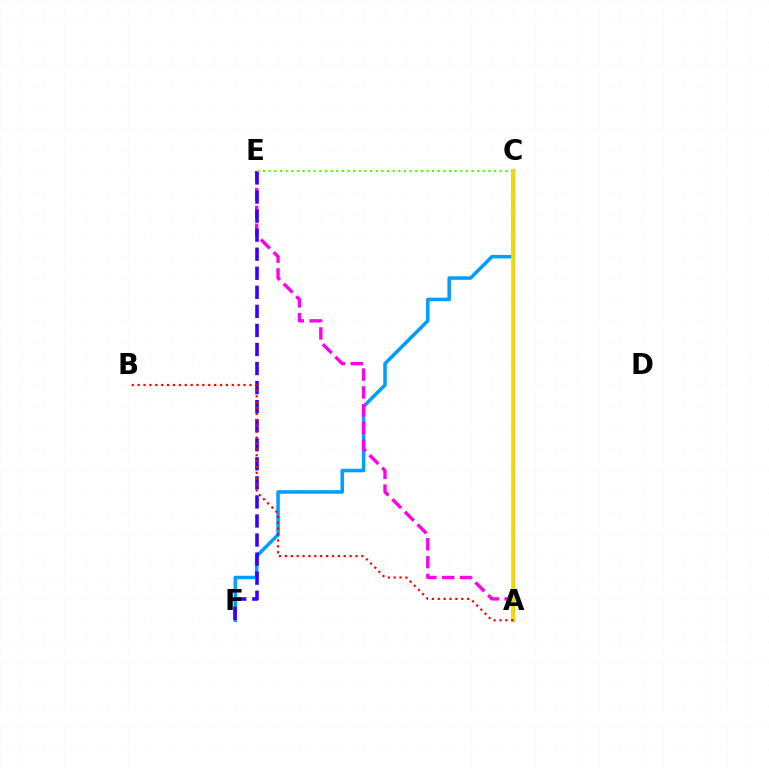{('C', 'F'): [{'color': '#009eff', 'line_style': 'solid', 'thickness': 2.52}], ('A', 'E'): [{'color': '#ff00ed', 'line_style': 'dashed', 'thickness': 2.42}], ('E', 'F'): [{'color': '#3700ff', 'line_style': 'dashed', 'thickness': 2.59}], ('C', 'E'): [{'color': '#4fff00', 'line_style': 'dotted', 'thickness': 1.53}], ('A', 'C'): [{'color': '#00ff86', 'line_style': 'solid', 'thickness': 2.37}, {'color': '#ffd500', 'line_style': 'solid', 'thickness': 2.6}], ('A', 'B'): [{'color': '#ff0000', 'line_style': 'dotted', 'thickness': 1.6}]}